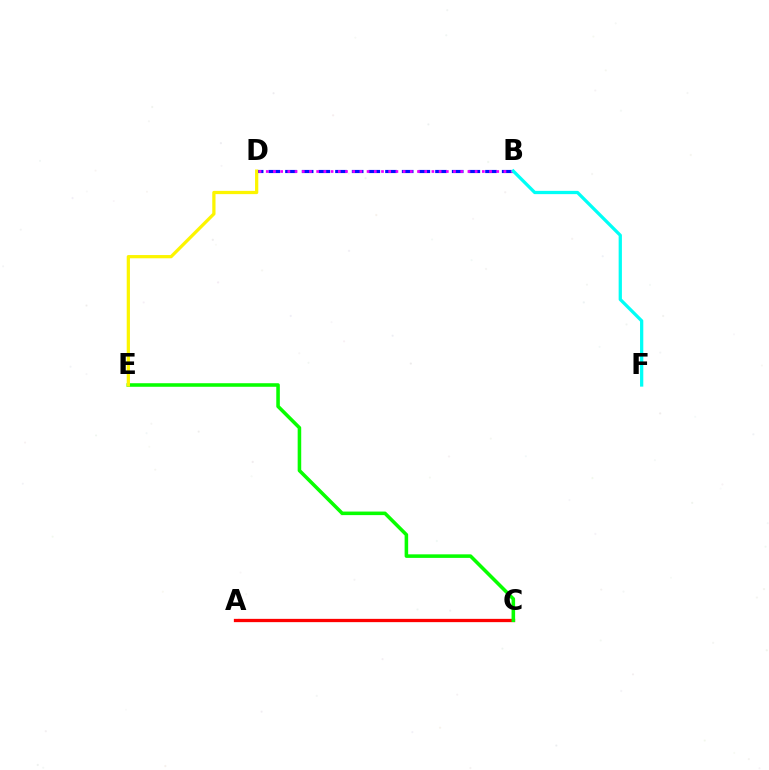{('A', 'C'): [{'color': '#ff0000', 'line_style': 'solid', 'thickness': 2.36}], ('C', 'E'): [{'color': '#08ff00', 'line_style': 'solid', 'thickness': 2.56}], ('B', 'D'): [{'color': '#0010ff', 'line_style': 'dashed', 'thickness': 2.26}, {'color': '#ee00ff', 'line_style': 'dotted', 'thickness': 1.96}], ('D', 'E'): [{'color': '#fcf500', 'line_style': 'solid', 'thickness': 2.33}], ('B', 'F'): [{'color': '#00fff6', 'line_style': 'solid', 'thickness': 2.35}]}